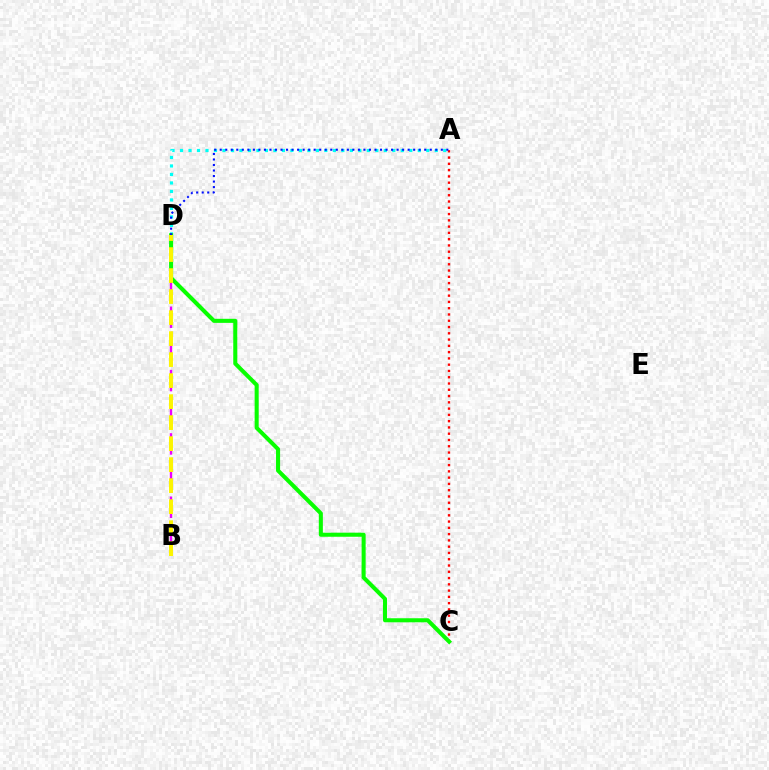{('A', 'C'): [{'color': '#ff0000', 'line_style': 'dotted', 'thickness': 1.71}], ('A', 'D'): [{'color': '#00fff6', 'line_style': 'dotted', 'thickness': 2.31}, {'color': '#0010ff', 'line_style': 'dotted', 'thickness': 1.5}], ('B', 'D'): [{'color': '#ee00ff', 'line_style': 'dashed', 'thickness': 1.72}, {'color': '#fcf500', 'line_style': 'dashed', 'thickness': 2.85}], ('C', 'D'): [{'color': '#08ff00', 'line_style': 'solid', 'thickness': 2.92}]}